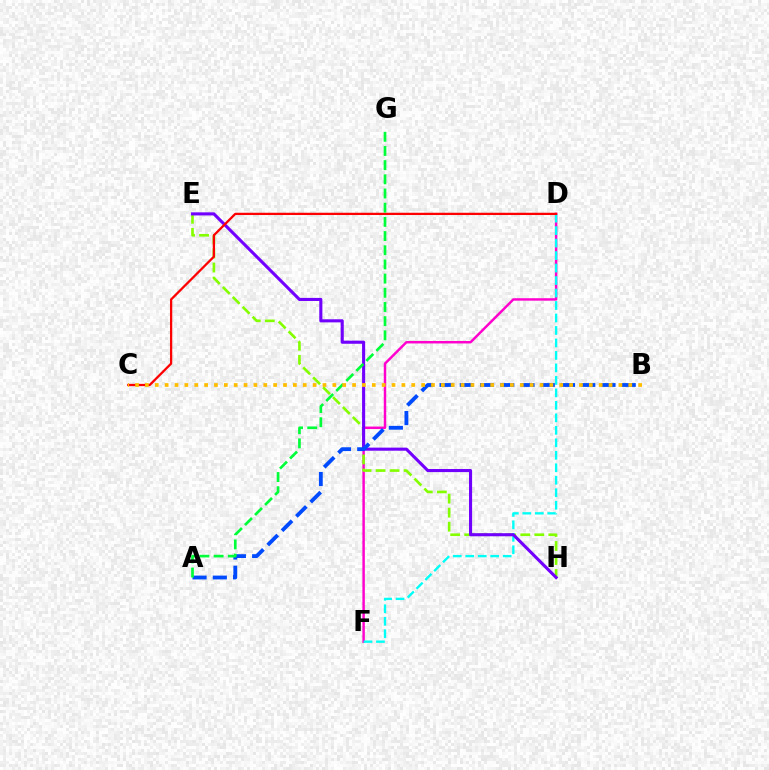{('D', 'F'): [{'color': '#ff00cf', 'line_style': 'solid', 'thickness': 1.77}, {'color': '#00fff6', 'line_style': 'dashed', 'thickness': 1.7}], ('E', 'H'): [{'color': '#84ff00', 'line_style': 'dashed', 'thickness': 1.91}, {'color': '#7200ff', 'line_style': 'solid', 'thickness': 2.22}], ('A', 'B'): [{'color': '#004bff', 'line_style': 'dashed', 'thickness': 2.75}], ('C', 'D'): [{'color': '#ff0000', 'line_style': 'solid', 'thickness': 1.63}], ('A', 'G'): [{'color': '#00ff39', 'line_style': 'dashed', 'thickness': 1.93}], ('B', 'C'): [{'color': '#ffbd00', 'line_style': 'dotted', 'thickness': 2.68}]}